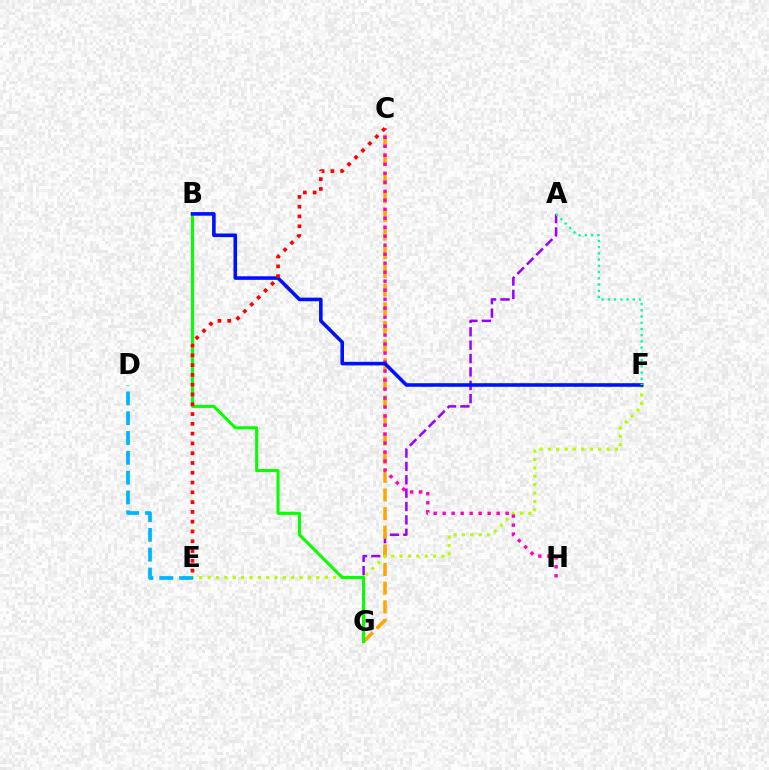{('A', 'G'): [{'color': '#9b00ff', 'line_style': 'dashed', 'thickness': 1.82}], ('C', 'G'): [{'color': '#ffa500', 'line_style': 'dashed', 'thickness': 2.53}], ('E', 'F'): [{'color': '#b3ff00', 'line_style': 'dotted', 'thickness': 2.27}], ('D', 'E'): [{'color': '#00b5ff', 'line_style': 'dashed', 'thickness': 2.69}], ('C', 'H'): [{'color': '#ff00bd', 'line_style': 'dotted', 'thickness': 2.44}], ('B', 'G'): [{'color': '#08ff00', 'line_style': 'solid', 'thickness': 2.21}], ('B', 'F'): [{'color': '#0010ff', 'line_style': 'solid', 'thickness': 2.58}], ('C', 'E'): [{'color': '#ff0000', 'line_style': 'dotted', 'thickness': 2.66}], ('A', 'F'): [{'color': '#00ff9d', 'line_style': 'dotted', 'thickness': 1.69}]}